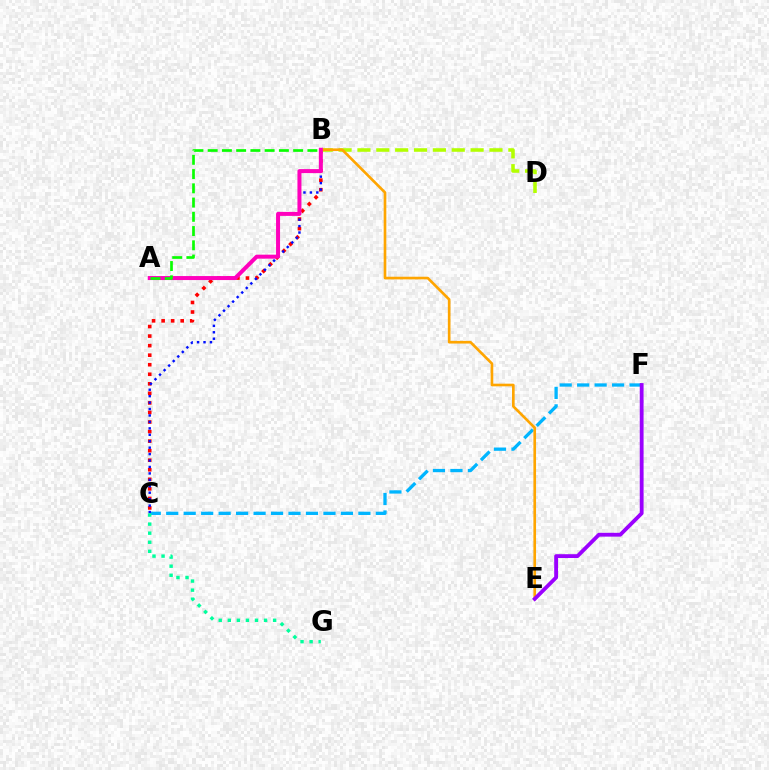{('C', 'F'): [{'color': '#00b5ff', 'line_style': 'dashed', 'thickness': 2.37}], ('B', 'C'): [{'color': '#ff0000', 'line_style': 'dotted', 'thickness': 2.59}, {'color': '#0010ff', 'line_style': 'dotted', 'thickness': 1.75}], ('B', 'D'): [{'color': '#b3ff00', 'line_style': 'dashed', 'thickness': 2.56}], ('B', 'E'): [{'color': '#ffa500', 'line_style': 'solid', 'thickness': 1.9}], ('E', 'F'): [{'color': '#9b00ff', 'line_style': 'solid', 'thickness': 2.75}], ('A', 'B'): [{'color': '#ff00bd', 'line_style': 'solid', 'thickness': 2.88}, {'color': '#08ff00', 'line_style': 'dashed', 'thickness': 1.94}], ('C', 'G'): [{'color': '#00ff9d', 'line_style': 'dotted', 'thickness': 2.46}]}